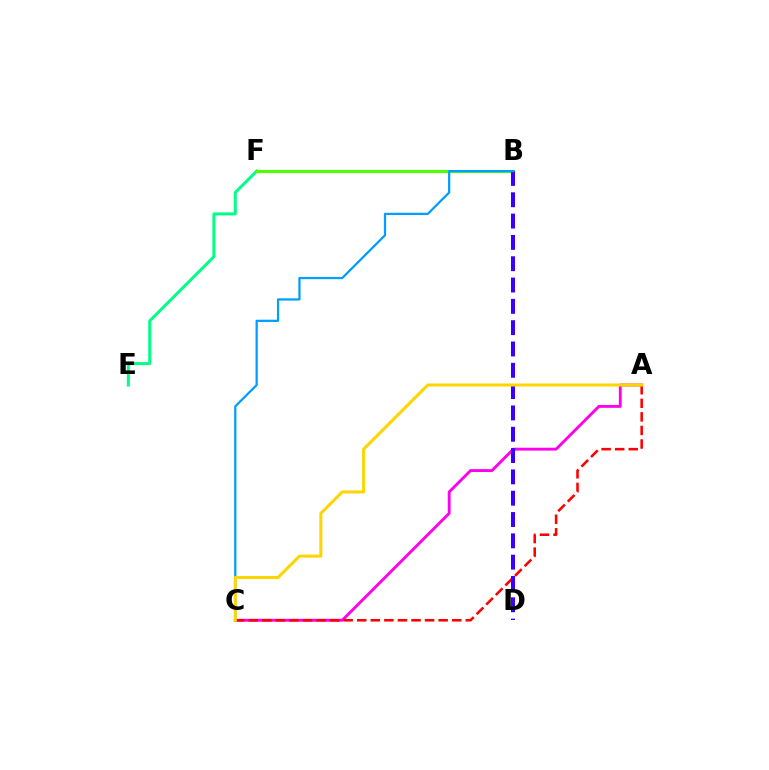{('E', 'F'): [{'color': '#00ff86', 'line_style': 'solid', 'thickness': 2.16}], ('A', 'C'): [{'color': '#ff00ed', 'line_style': 'solid', 'thickness': 2.07}, {'color': '#ff0000', 'line_style': 'dashed', 'thickness': 1.84}, {'color': '#ffd500', 'line_style': 'solid', 'thickness': 2.19}], ('B', 'F'): [{'color': '#4fff00', 'line_style': 'solid', 'thickness': 2.24}], ('B', 'D'): [{'color': '#3700ff', 'line_style': 'dashed', 'thickness': 2.9}], ('B', 'C'): [{'color': '#009eff', 'line_style': 'solid', 'thickness': 1.62}]}